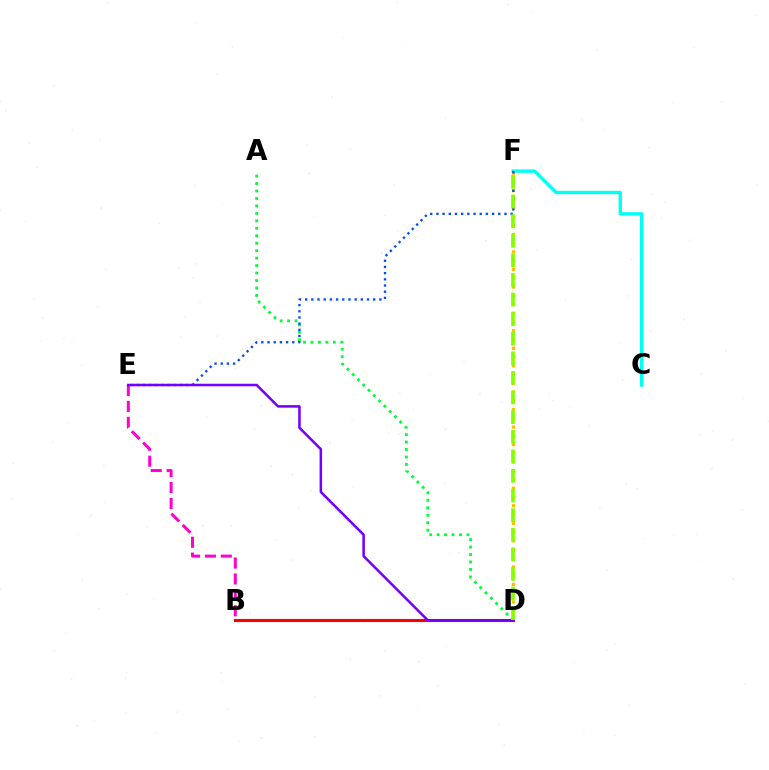{('A', 'D'): [{'color': '#00ff39', 'line_style': 'dotted', 'thickness': 2.03}], ('C', 'F'): [{'color': '#00fff6', 'line_style': 'solid', 'thickness': 2.44}], ('D', 'F'): [{'color': '#ffbd00', 'line_style': 'dotted', 'thickness': 2.38}, {'color': '#84ff00', 'line_style': 'dashed', 'thickness': 2.66}], ('E', 'F'): [{'color': '#004bff', 'line_style': 'dotted', 'thickness': 1.68}], ('B', 'E'): [{'color': '#ff00cf', 'line_style': 'dashed', 'thickness': 2.16}], ('B', 'D'): [{'color': '#ff0000', 'line_style': 'solid', 'thickness': 2.2}], ('D', 'E'): [{'color': '#7200ff', 'line_style': 'solid', 'thickness': 1.82}]}